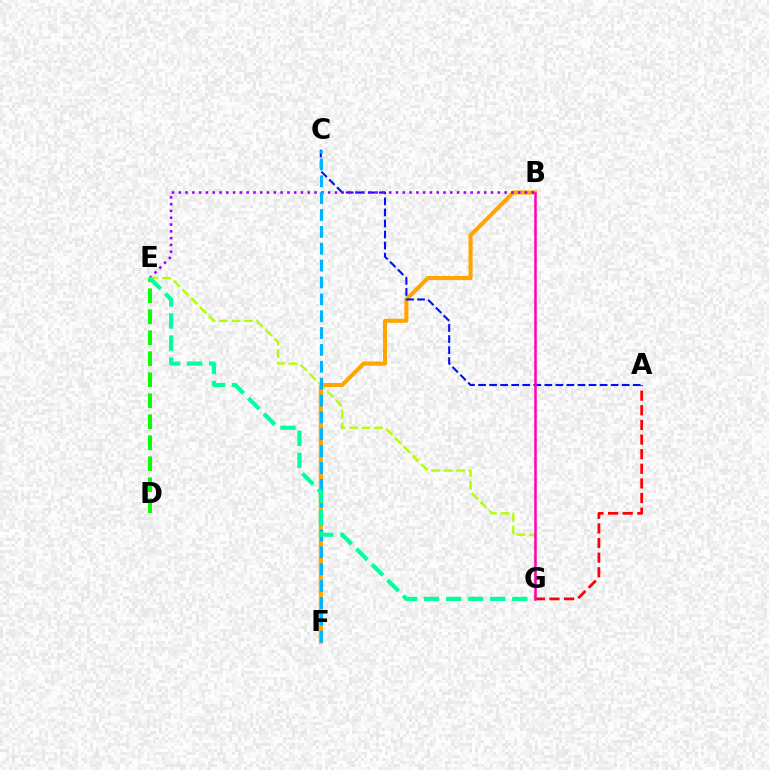{('A', 'G'): [{'color': '#ff0000', 'line_style': 'dashed', 'thickness': 1.99}], ('B', 'F'): [{'color': '#ffa500', 'line_style': 'solid', 'thickness': 2.95}], ('A', 'C'): [{'color': '#0010ff', 'line_style': 'dashed', 'thickness': 1.5}], ('D', 'E'): [{'color': '#08ff00', 'line_style': 'dashed', 'thickness': 2.85}], ('B', 'E'): [{'color': '#9b00ff', 'line_style': 'dotted', 'thickness': 1.84}], ('E', 'G'): [{'color': '#b3ff00', 'line_style': 'dashed', 'thickness': 1.69}, {'color': '#00ff9d', 'line_style': 'dashed', 'thickness': 3.0}], ('C', 'F'): [{'color': '#00b5ff', 'line_style': 'dashed', 'thickness': 2.29}], ('B', 'G'): [{'color': '#ff00bd', 'line_style': 'solid', 'thickness': 1.82}]}